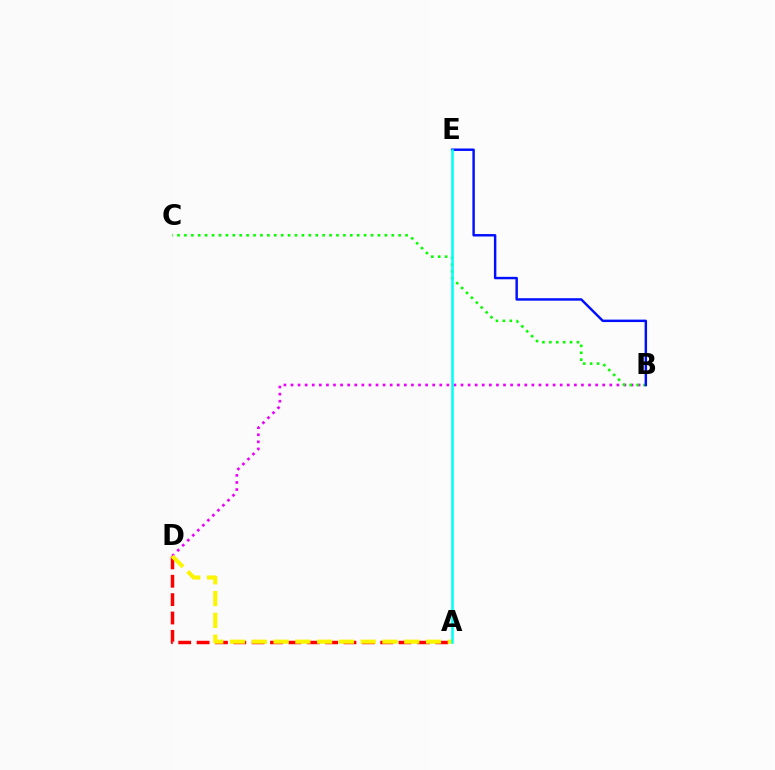{('A', 'D'): [{'color': '#ff0000', 'line_style': 'dashed', 'thickness': 2.49}, {'color': '#fcf500', 'line_style': 'dashed', 'thickness': 2.96}], ('B', 'D'): [{'color': '#ee00ff', 'line_style': 'dotted', 'thickness': 1.92}], ('B', 'C'): [{'color': '#08ff00', 'line_style': 'dotted', 'thickness': 1.88}], ('B', 'E'): [{'color': '#0010ff', 'line_style': 'solid', 'thickness': 1.76}], ('A', 'E'): [{'color': '#00fff6', 'line_style': 'solid', 'thickness': 1.84}]}